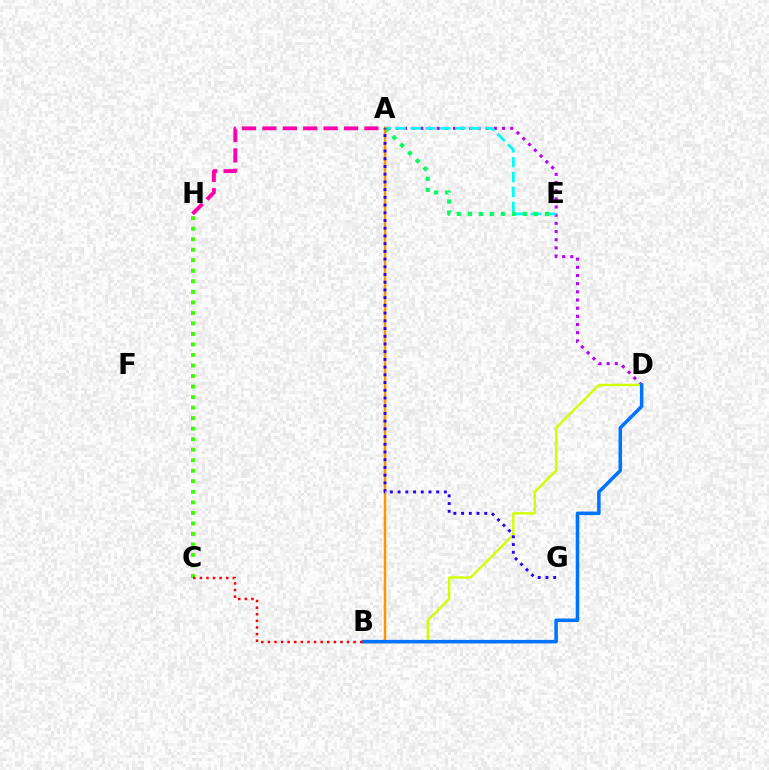{('A', 'D'): [{'color': '#b900ff', 'line_style': 'dotted', 'thickness': 2.22}], ('A', 'E'): [{'color': '#00fff6', 'line_style': 'dashed', 'thickness': 2.02}, {'color': '#00ff5c', 'line_style': 'dotted', 'thickness': 2.99}], ('B', 'D'): [{'color': '#d1ff00', 'line_style': 'solid', 'thickness': 1.73}, {'color': '#0074ff', 'line_style': 'solid', 'thickness': 2.55}], ('C', 'H'): [{'color': '#3dff00', 'line_style': 'dotted', 'thickness': 2.86}], ('A', 'B'): [{'color': '#ff9400', 'line_style': 'solid', 'thickness': 1.76}], ('A', 'H'): [{'color': '#ff00ac', 'line_style': 'dashed', 'thickness': 2.77}], ('B', 'C'): [{'color': '#ff0000', 'line_style': 'dotted', 'thickness': 1.79}], ('A', 'G'): [{'color': '#2500ff', 'line_style': 'dotted', 'thickness': 2.1}]}